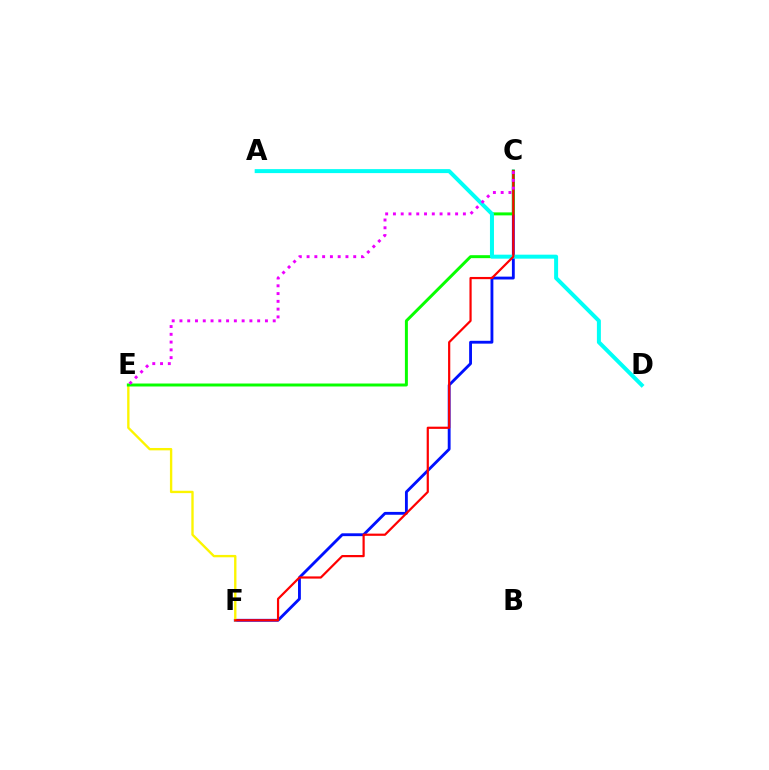{('C', 'F'): [{'color': '#0010ff', 'line_style': 'solid', 'thickness': 2.05}, {'color': '#ff0000', 'line_style': 'solid', 'thickness': 1.59}], ('E', 'F'): [{'color': '#fcf500', 'line_style': 'solid', 'thickness': 1.7}], ('C', 'E'): [{'color': '#08ff00', 'line_style': 'solid', 'thickness': 2.14}, {'color': '#ee00ff', 'line_style': 'dotted', 'thickness': 2.11}], ('A', 'D'): [{'color': '#00fff6', 'line_style': 'solid', 'thickness': 2.87}]}